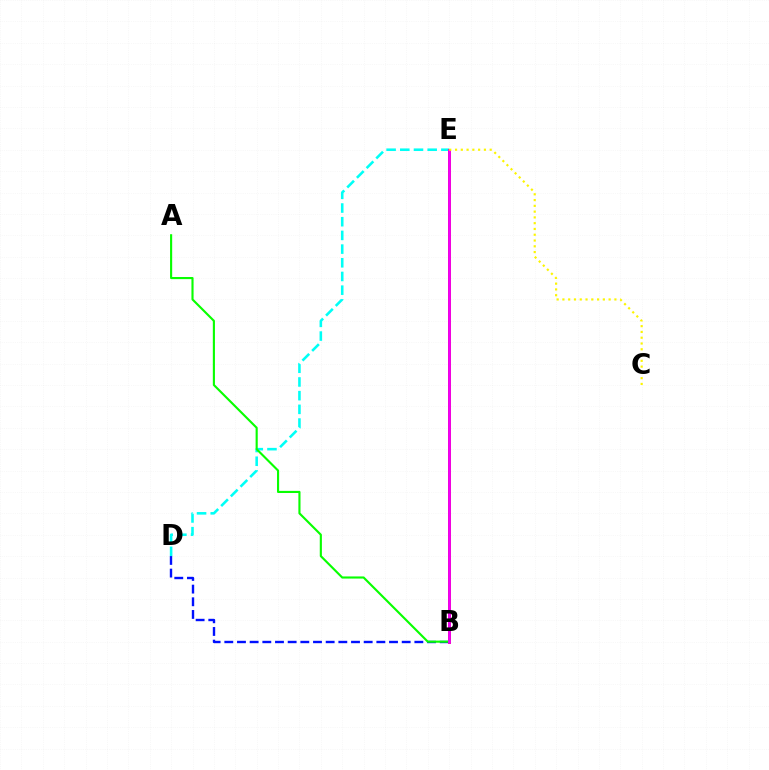{('B', 'D'): [{'color': '#0010ff', 'line_style': 'dashed', 'thickness': 1.72}], ('D', 'E'): [{'color': '#00fff6', 'line_style': 'dashed', 'thickness': 1.86}], ('B', 'E'): [{'color': '#ff0000', 'line_style': 'solid', 'thickness': 2.05}, {'color': '#ee00ff', 'line_style': 'solid', 'thickness': 1.96}], ('A', 'B'): [{'color': '#08ff00', 'line_style': 'solid', 'thickness': 1.53}], ('C', 'E'): [{'color': '#fcf500', 'line_style': 'dotted', 'thickness': 1.57}]}